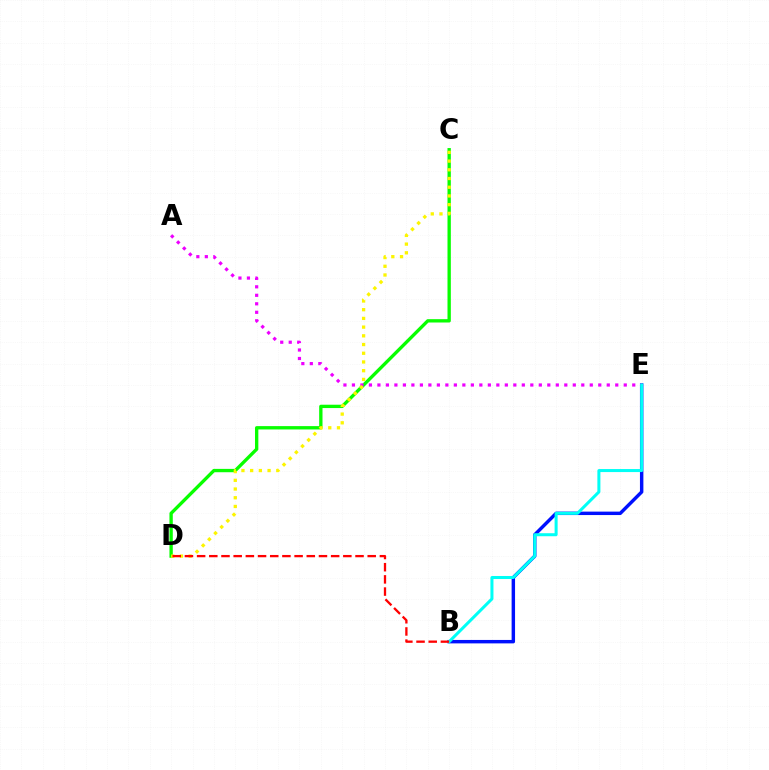{('C', 'D'): [{'color': '#08ff00', 'line_style': 'solid', 'thickness': 2.4}, {'color': '#fcf500', 'line_style': 'dotted', 'thickness': 2.37}], ('B', 'E'): [{'color': '#0010ff', 'line_style': 'solid', 'thickness': 2.47}, {'color': '#00fff6', 'line_style': 'solid', 'thickness': 2.18}], ('A', 'E'): [{'color': '#ee00ff', 'line_style': 'dotted', 'thickness': 2.31}], ('B', 'D'): [{'color': '#ff0000', 'line_style': 'dashed', 'thickness': 1.66}]}